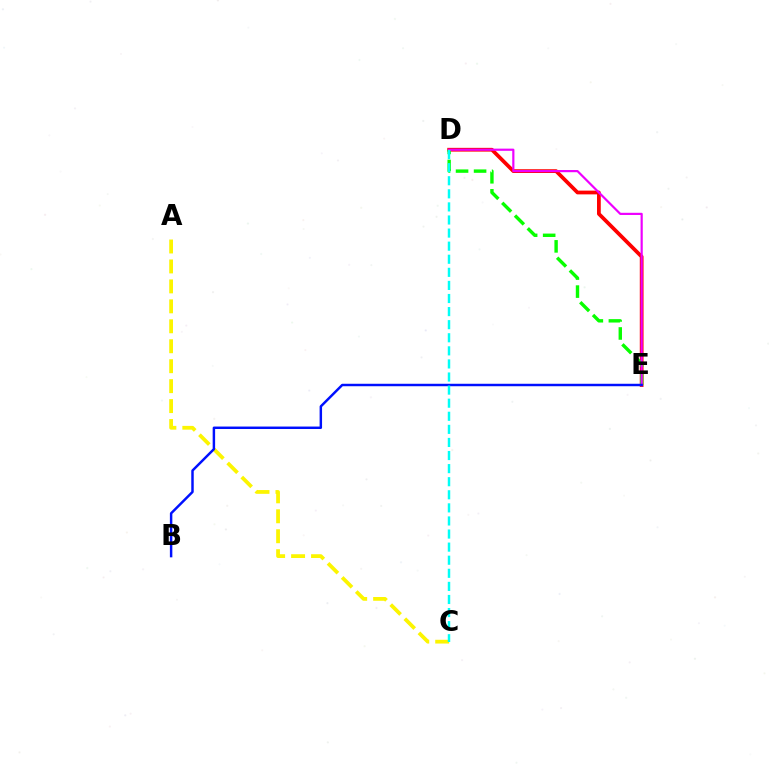{('D', 'E'): [{'color': '#ff0000', 'line_style': 'solid', 'thickness': 2.7}, {'color': '#08ff00', 'line_style': 'dashed', 'thickness': 2.45}, {'color': '#ee00ff', 'line_style': 'solid', 'thickness': 1.57}], ('A', 'C'): [{'color': '#fcf500', 'line_style': 'dashed', 'thickness': 2.71}], ('B', 'E'): [{'color': '#0010ff', 'line_style': 'solid', 'thickness': 1.77}], ('C', 'D'): [{'color': '#00fff6', 'line_style': 'dashed', 'thickness': 1.78}]}